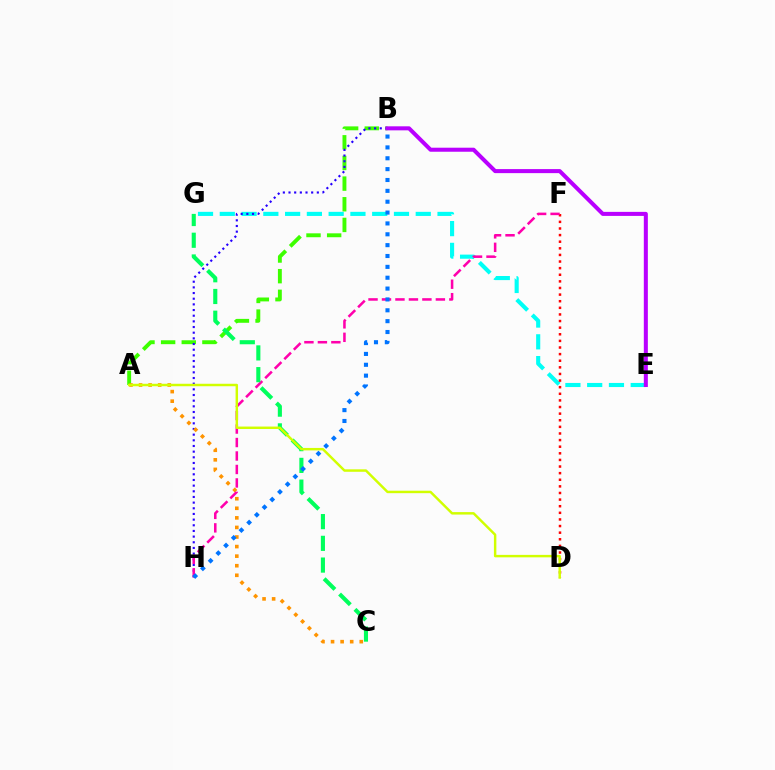{('E', 'G'): [{'color': '#00fff6', 'line_style': 'dashed', 'thickness': 2.96}], ('A', 'B'): [{'color': '#3dff00', 'line_style': 'dashed', 'thickness': 2.81}], ('B', 'H'): [{'color': '#2500ff', 'line_style': 'dotted', 'thickness': 1.54}, {'color': '#0074ff', 'line_style': 'dotted', 'thickness': 2.95}], ('D', 'F'): [{'color': '#ff0000', 'line_style': 'dotted', 'thickness': 1.8}], ('B', 'E'): [{'color': '#b900ff', 'line_style': 'solid', 'thickness': 2.9}], ('A', 'C'): [{'color': '#ff9400', 'line_style': 'dotted', 'thickness': 2.6}], ('F', 'H'): [{'color': '#ff00ac', 'line_style': 'dashed', 'thickness': 1.83}], ('C', 'G'): [{'color': '#00ff5c', 'line_style': 'dashed', 'thickness': 2.95}], ('A', 'D'): [{'color': '#d1ff00', 'line_style': 'solid', 'thickness': 1.77}]}